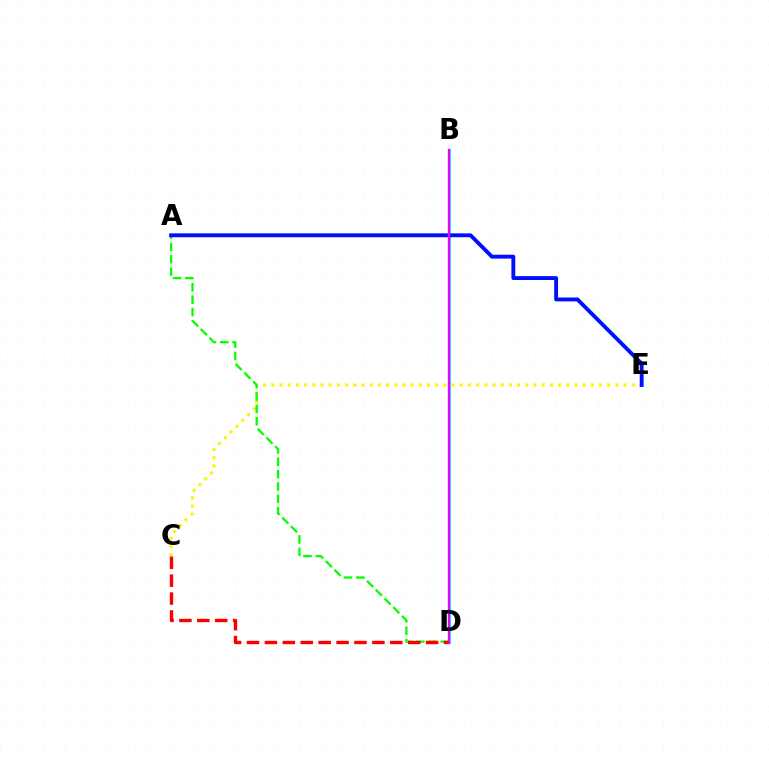{('C', 'E'): [{'color': '#fcf500', 'line_style': 'dotted', 'thickness': 2.23}], ('B', 'D'): [{'color': '#00fff6', 'line_style': 'solid', 'thickness': 2.2}, {'color': '#ee00ff', 'line_style': 'solid', 'thickness': 1.71}], ('A', 'D'): [{'color': '#08ff00', 'line_style': 'dashed', 'thickness': 1.68}], ('A', 'E'): [{'color': '#0010ff', 'line_style': 'solid', 'thickness': 2.79}], ('C', 'D'): [{'color': '#ff0000', 'line_style': 'dashed', 'thickness': 2.43}]}